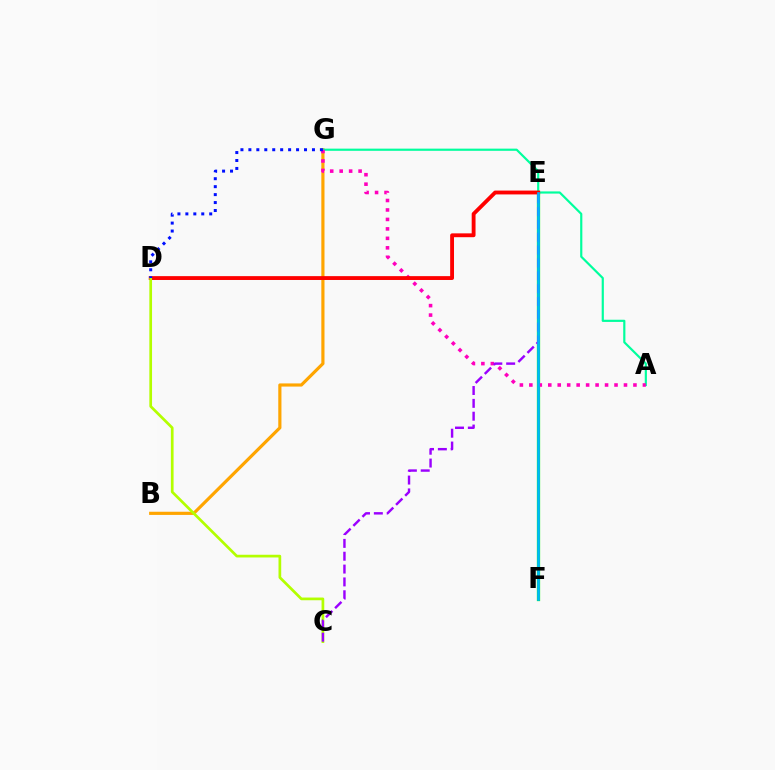{('B', 'G'): [{'color': '#ffa500', 'line_style': 'solid', 'thickness': 2.28}], ('E', 'F'): [{'color': '#08ff00', 'line_style': 'solid', 'thickness': 2.35}, {'color': '#00b5ff', 'line_style': 'solid', 'thickness': 1.9}], ('A', 'G'): [{'color': '#00ff9d', 'line_style': 'solid', 'thickness': 1.57}, {'color': '#ff00bd', 'line_style': 'dotted', 'thickness': 2.57}], ('D', 'E'): [{'color': '#ff0000', 'line_style': 'solid', 'thickness': 2.77}], ('C', 'D'): [{'color': '#b3ff00', 'line_style': 'solid', 'thickness': 1.95}], ('C', 'E'): [{'color': '#9b00ff', 'line_style': 'dashed', 'thickness': 1.74}], ('D', 'G'): [{'color': '#0010ff', 'line_style': 'dotted', 'thickness': 2.16}]}